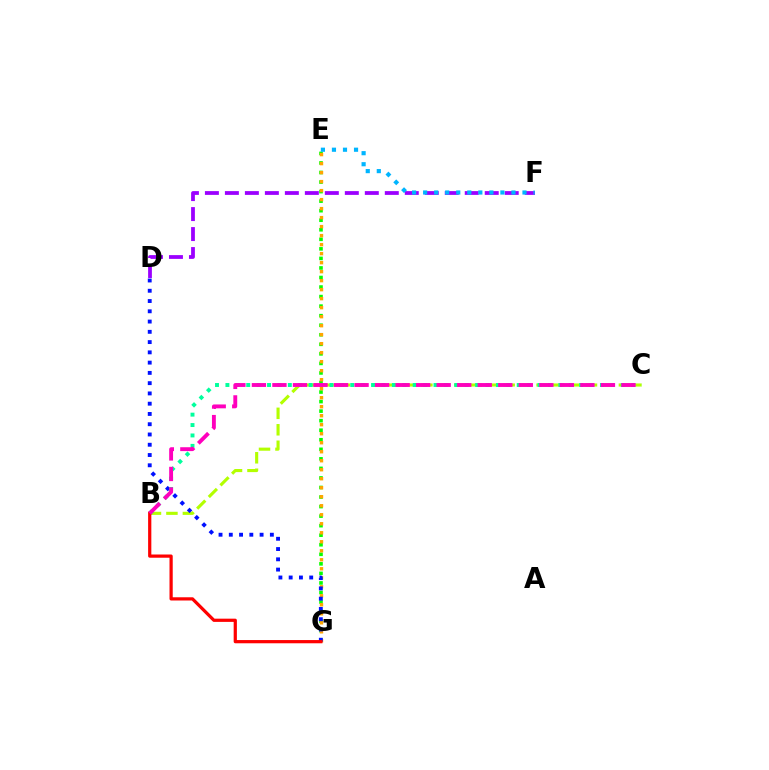{('B', 'C'): [{'color': '#b3ff00', 'line_style': 'dashed', 'thickness': 2.24}, {'color': '#00ff9d', 'line_style': 'dotted', 'thickness': 2.83}, {'color': '#ff00bd', 'line_style': 'dashed', 'thickness': 2.79}], ('E', 'G'): [{'color': '#08ff00', 'line_style': 'dotted', 'thickness': 2.59}, {'color': '#ffa500', 'line_style': 'dotted', 'thickness': 2.45}], ('D', 'G'): [{'color': '#0010ff', 'line_style': 'dotted', 'thickness': 2.79}], ('B', 'G'): [{'color': '#ff0000', 'line_style': 'solid', 'thickness': 2.32}], ('D', 'F'): [{'color': '#9b00ff', 'line_style': 'dashed', 'thickness': 2.72}], ('E', 'F'): [{'color': '#00b5ff', 'line_style': 'dotted', 'thickness': 3.0}]}